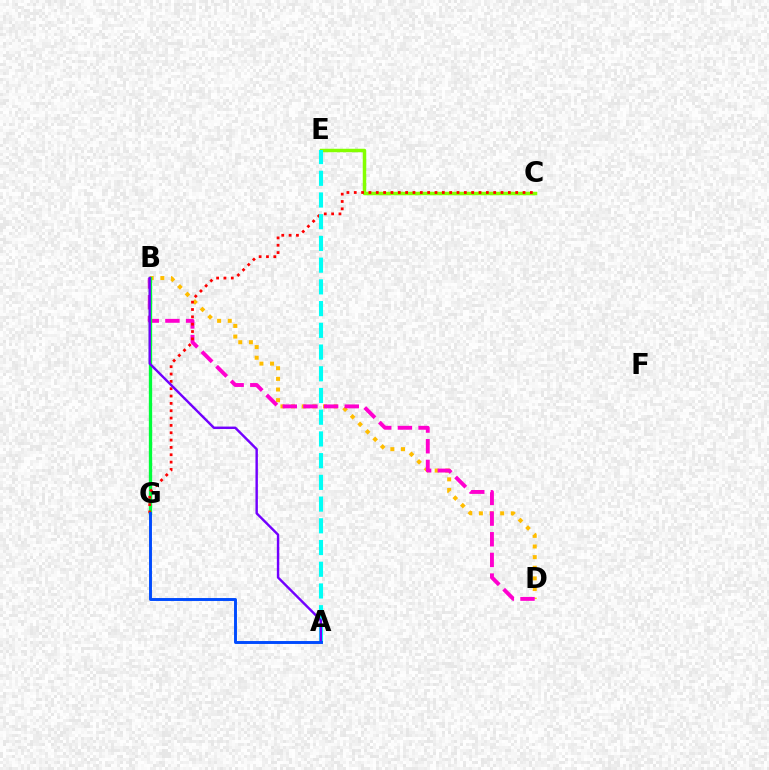{('C', 'E'): [{'color': '#84ff00', 'line_style': 'solid', 'thickness': 2.5}], ('B', 'D'): [{'color': '#ffbd00', 'line_style': 'dotted', 'thickness': 2.89}, {'color': '#ff00cf', 'line_style': 'dashed', 'thickness': 2.81}], ('B', 'G'): [{'color': '#00ff39', 'line_style': 'solid', 'thickness': 2.39}], ('C', 'G'): [{'color': '#ff0000', 'line_style': 'dotted', 'thickness': 1.99}], ('A', 'E'): [{'color': '#00fff6', 'line_style': 'dashed', 'thickness': 2.95}], ('A', 'B'): [{'color': '#7200ff', 'line_style': 'solid', 'thickness': 1.74}], ('A', 'G'): [{'color': '#004bff', 'line_style': 'solid', 'thickness': 2.11}]}